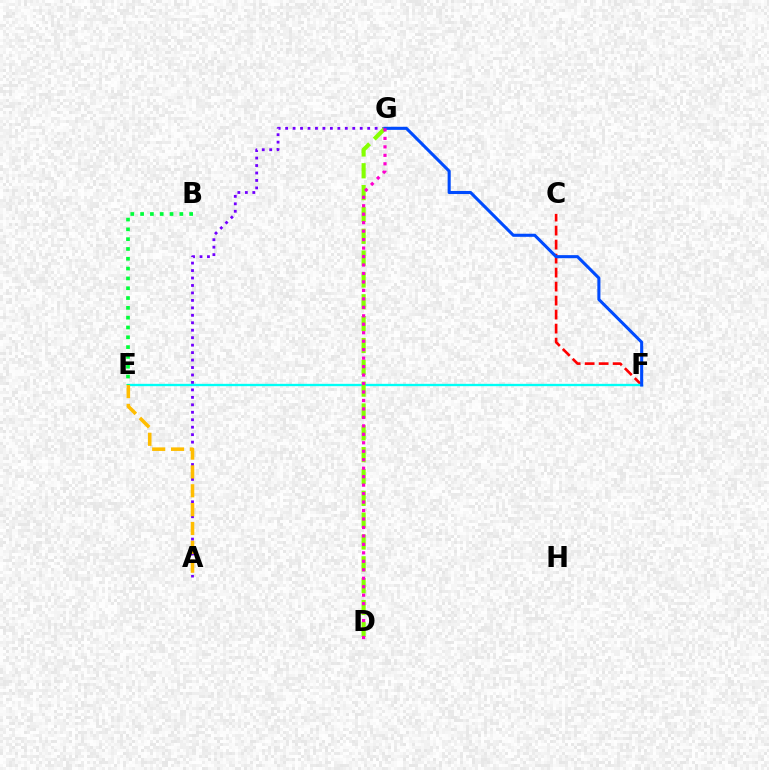{('A', 'G'): [{'color': '#7200ff', 'line_style': 'dotted', 'thickness': 2.03}], ('C', 'F'): [{'color': '#ff0000', 'line_style': 'dashed', 'thickness': 1.9}], ('E', 'F'): [{'color': '#00fff6', 'line_style': 'solid', 'thickness': 1.68}], ('A', 'E'): [{'color': '#ffbd00', 'line_style': 'dashed', 'thickness': 2.56}], ('D', 'G'): [{'color': '#84ff00', 'line_style': 'dashed', 'thickness': 2.97}, {'color': '#ff00cf', 'line_style': 'dotted', 'thickness': 2.3}], ('F', 'G'): [{'color': '#004bff', 'line_style': 'solid', 'thickness': 2.22}], ('B', 'E'): [{'color': '#00ff39', 'line_style': 'dotted', 'thickness': 2.67}]}